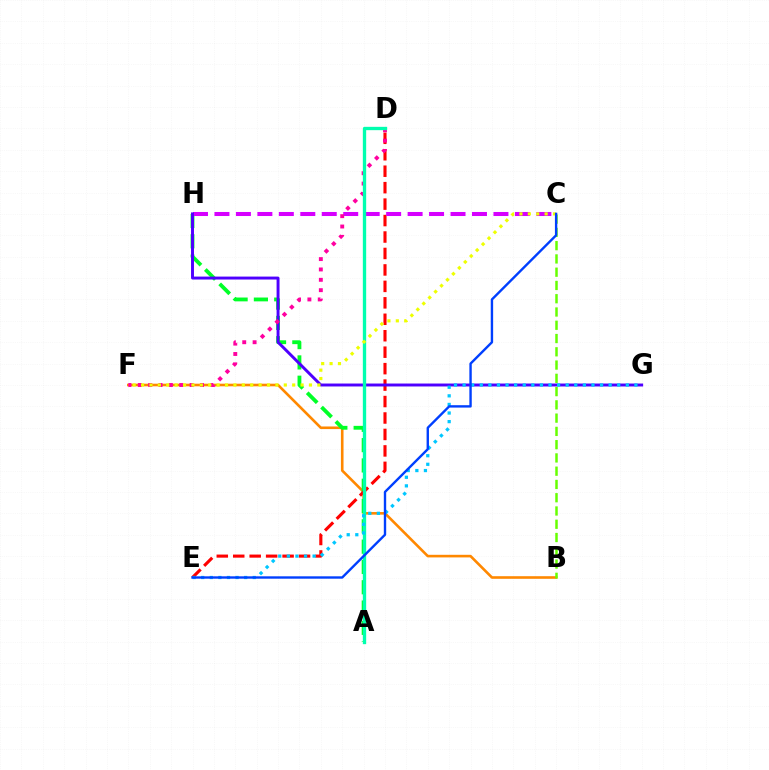{('B', 'F'): [{'color': '#ff8800', 'line_style': 'solid', 'thickness': 1.88}], ('A', 'H'): [{'color': '#00ff27', 'line_style': 'dashed', 'thickness': 2.76}], ('D', 'E'): [{'color': '#ff0000', 'line_style': 'dashed', 'thickness': 2.24}], ('C', 'H'): [{'color': '#d600ff', 'line_style': 'dashed', 'thickness': 2.92}], ('G', 'H'): [{'color': '#4f00ff', 'line_style': 'solid', 'thickness': 2.11}], ('D', 'F'): [{'color': '#ff00a0', 'line_style': 'dotted', 'thickness': 2.81}], ('A', 'D'): [{'color': '#00ffaf', 'line_style': 'solid', 'thickness': 2.39}], ('B', 'C'): [{'color': '#66ff00', 'line_style': 'dashed', 'thickness': 1.8}], ('E', 'G'): [{'color': '#00c7ff', 'line_style': 'dotted', 'thickness': 2.33}], ('C', 'F'): [{'color': '#eeff00', 'line_style': 'dotted', 'thickness': 2.28}], ('C', 'E'): [{'color': '#003fff', 'line_style': 'solid', 'thickness': 1.72}]}